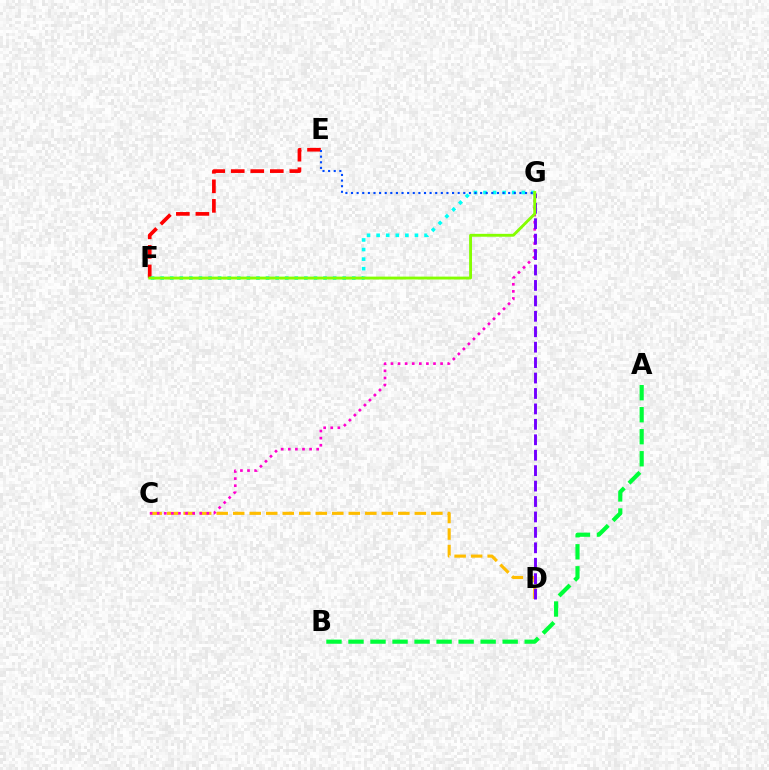{('E', 'F'): [{'color': '#ff0000', 'line_style': 'dashed', 'thickness': 2.65}], ('C', 'D'): [{'color': '#ffbd00', 'line_style': 'dashed', 'thickness': 2.24}], ('C', 'G'): [{'color': '#ff00cf', 'line_style': 'dotted', 'thickness': 1.93}], ('D', 'G'): [{'color': '#7200ff', 'line_style': 'dashed', 'thickness': 2.1}], ('F', 'G'): [{'color': '#00fff6', 'line_style': 'dotted', 'thickness': 2.6}, {'color': '#84ff00', 'line_style': 'solid', 'thickness': 2.07}], ('E', 'G'): [{'color': '#004bff', 'line_style': 'dotted', 'thickness': 1.52}], ('A', 'B'): [{'color': '#00ff39', 'line_style': 'dashed', 'thickness': 2.99}]}